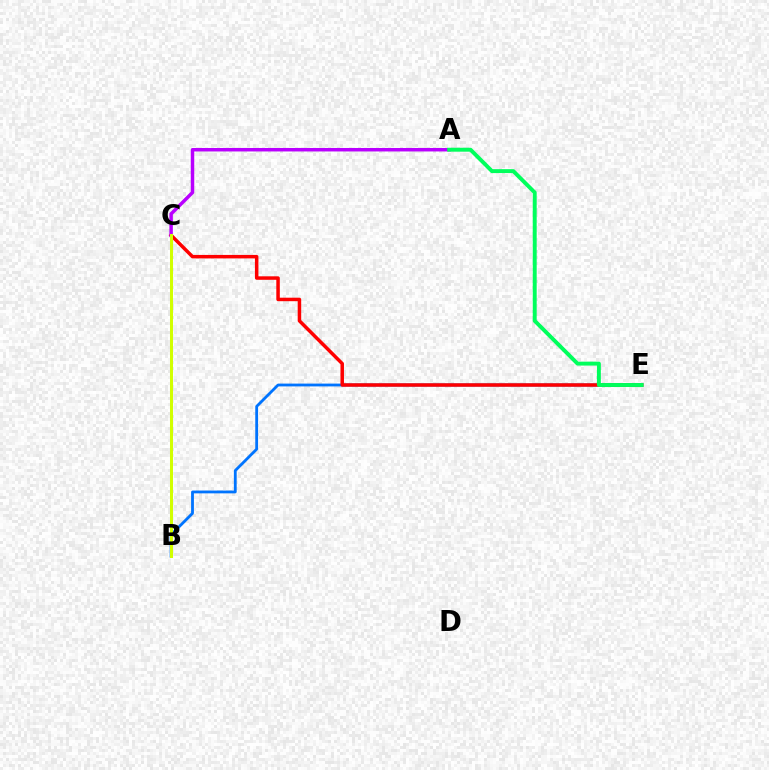{('B', 'E'): [{'color': '#0074ff', 'line_style': 'solid', 'thickness': 2.03}], ('C', 'E'): [{'color': '#ff0000', 'line_style': 'solid', 'thickness': 2.51}], ('A', 'C'): [{'color': '#b900ff', 'line_style': 'solid', 'thickness': 2.5}], ('B', 'C'): [{'color': '#d1ff00', 'line_style': 'solid', 'thickness': 2.18}], ('A', 'E'): [{'color': '#00ff5c', 'line_style': 'solid', 'thickness': 2.83}]}